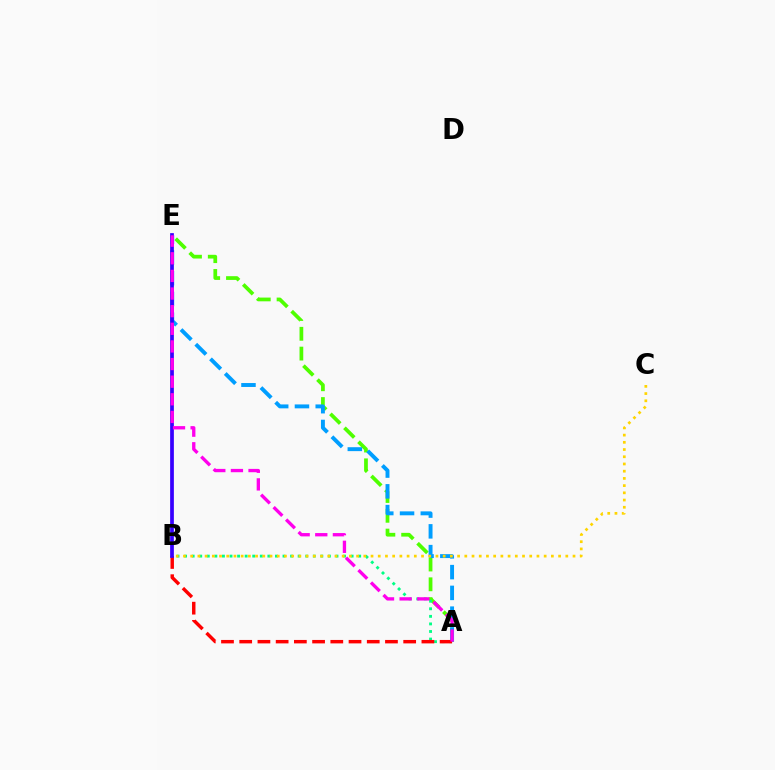{('A', 'E'): [{'color': '#4fff00', 'line_style': 'dashed', 'thickness': 2.69}, {'color': '#009eff', 'line_style': 'dashed', 'thickness': 2.82}, {'color': '#ff00ed', 'line_style': 'dashed', 'thickness': 2.39}], ('A', 'B'): [{'color': '#00ff86', 'line_style': 'dotted', 'thickness': 2.06}, {'color': '#ff0000', 'line_style': 'dashed', 'thickness': 2.48}], ('B', 'E'): [{'color': '#3700ff', 'line_style': 'solid', 'thickness': 2.69}], ('B', 'C'): [{'color': '#ffd500', 'line_style': 'dotted', 'thickness': 1.96}]}